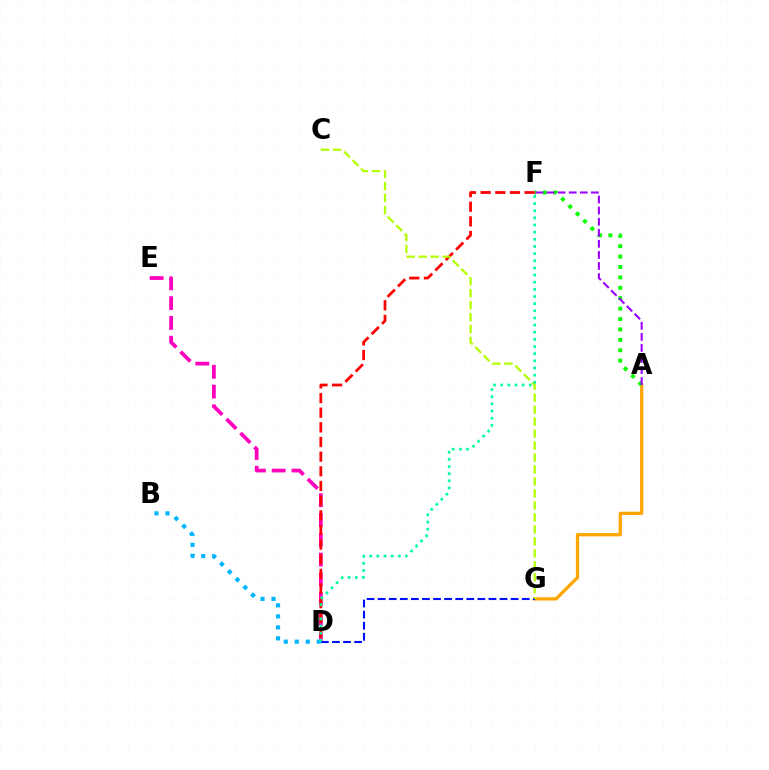{('A', 'G'): [{'color': '#ffa500', 'line_style': 'solid', 'thickness': 2.34}], ('A', 'F'): [{'color': '#08ff00', 'line_style': 'dotted', 'thickness': 2.83}, {'color': '#9b00ff', 'line_style': 'dashed', 'thickness': 1.5}], ('D', 'E'): [{'color': '#ff00bd', 'line_style': 'dashed', 'thickness': 2.69}], ('D', 'F'): [{'color': '#ff0000', 'line_style': 'dashed', 'thickness': 1.99}, {'color': '#00ff9d', 'line_style': 'dotted', 'thickness': 1.94}], ('D', 'G'): [{'color': '#0010ff', 'line_style': 'dashed', 'thickness': 1.51}], ('B', 'D'): [{'color': '#00b5ff', 'line_style': 'dotted', 'thickness': 2.99}], ('C', 'G'): [{'color': '#b3ff00', 'line_style': 'dashed', 'thickness': 1.63}]}